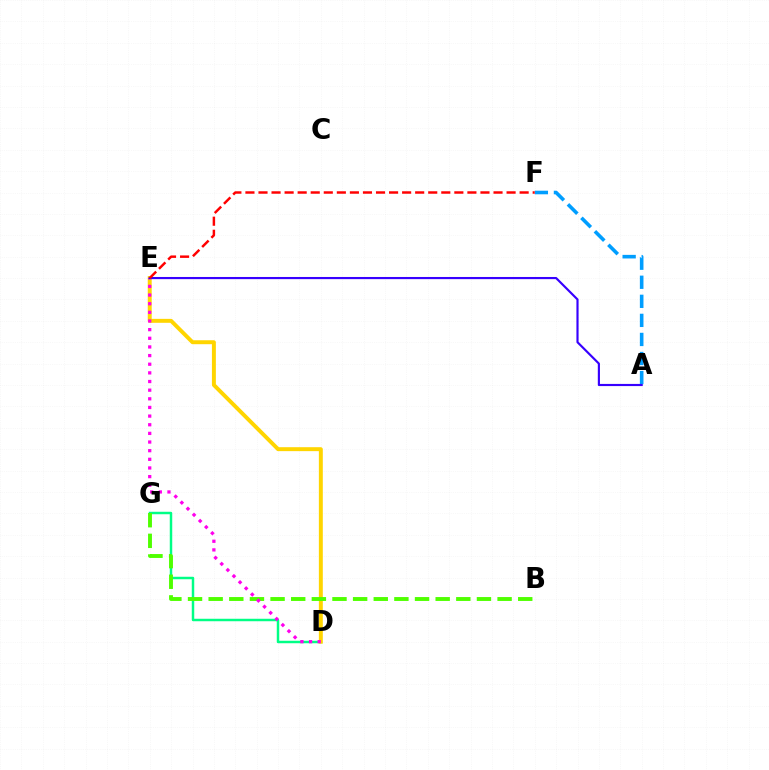{('D', 'G'): [{'color': '#00ff86', 'line_style': 'solid', 'thickness': 1.78}], ('D', 'E'): [{'color': '#ffd500', 'line_style': 'solid', 'thickness': 2.84}, {'color': '#ff00ed', 'line_style': 'dotted', 'thickness': 2.35}], ('A', 'F'): [{'color': '#009eff', 'line_style': 'dashed', 'thickness': 2.59}], ('B', 'G'): [{'color': '#4fff00', 'line_style': 'dashed', 'thickness': 2.8}], ('A', 'E'): [{'color': '#3700ff', 'line_style': 'solid', 'thickness': 1.55}], ('E', 'F'): [{'color': '#ff0000', 'line_style': 'dashed', 'thickness': 1.77}]}